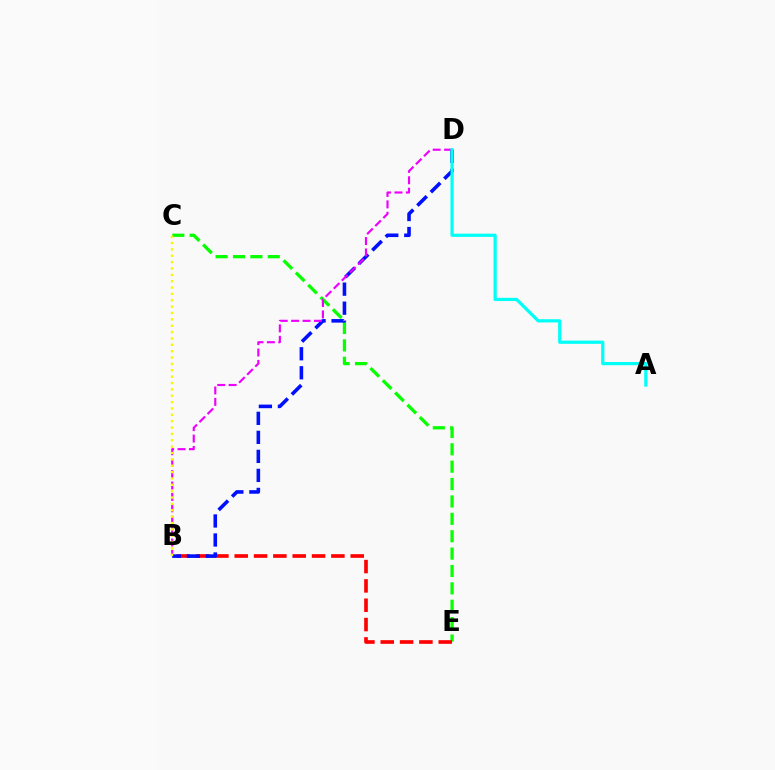{('C', 'E'): [{'color': '#08ff00', 'line_style': 'dashed', 'thickness': 2.36}], ('B', 'E'): [{'color': '#ff0000', 'line_style': 'dashed', 'thickness': 2.63}], ('B', 'D'): [{'color': '#0010ff', 'line_style': 'dashed', 'thickness': 2.58}, {'color': '#ee00ff', 'line_style': 'dashed', 'thickness': 1.55}], ('A', 'D'): [{'color': '#00fff6', 'line_style': 'solid', 'thickness': 2.32}], ('B', 'C'): [{'color': '#fcf500', 'line_style': 'dotted', 'thickness': 1.73}]}